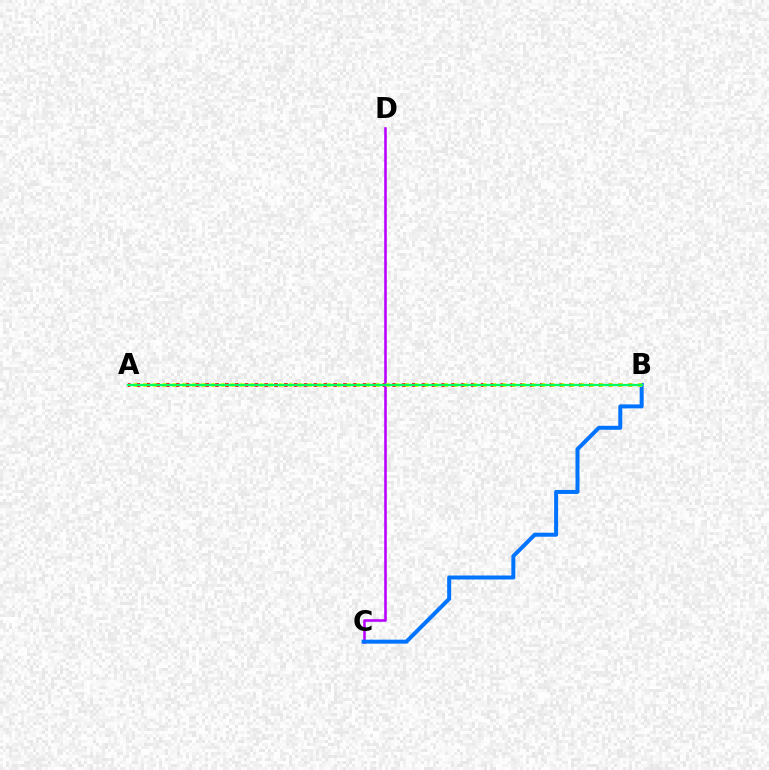{('A', 'B'): [{'color': '#ff0000', 'line_style': 'dotted', 'thickness': 2.67}, {'color': '#d1ff00', 'line_style': 'dotted', 'thickness': 2.64}, {'color': '#00ff5c', 'line_style': 'solid', 'thickness': 1.63}], ('C', 'D'): [{'color': '#b900ff', 'line_style': 'solid', 'thickness': 1.85}], ('B', 'C'): [{'color': '#0074ff', 'line_style': 'solid', 'thickness': 2.87}]}